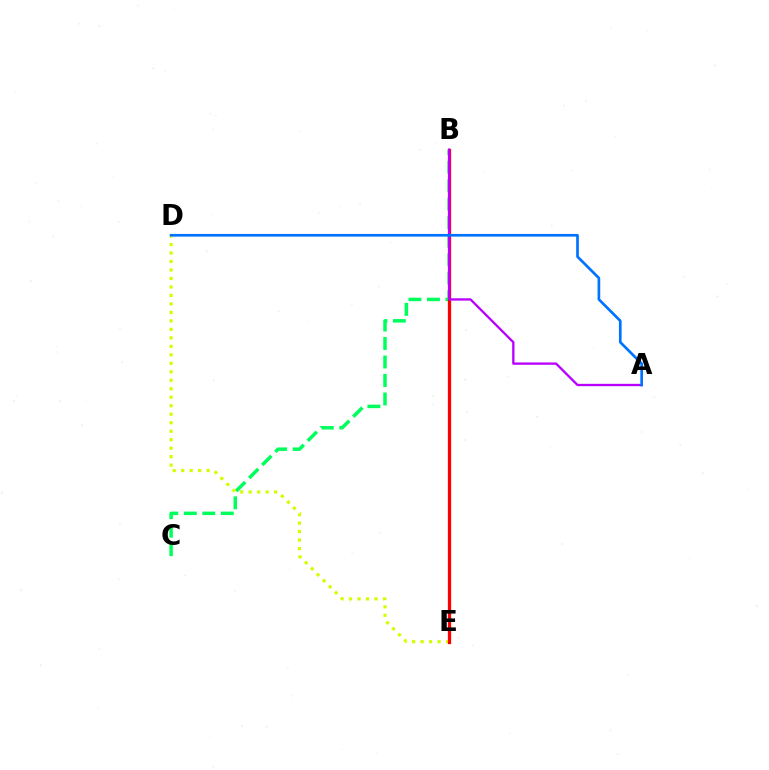{('B', 'C'): [{'color': '#00ff5c', 'line_style': 'dashed', 'thickness': 2.51}], ('D', 'E'): [{'color': '#d1ff00', 'line_style': 'dotted', 'thickness': 2.31}], ('B', 'E'): [{'color': '#ff0000', 'line_style': 'solid', 'thickness': 2.35}], ('A', 'B'): [{'color': '#b900ff', 'line_style': 'solid', 'thickness': 1.67}], ('A', 'D'): [{'color': '#0074ff', 'line_style': 'solid', 'thickness': 1.94}]}